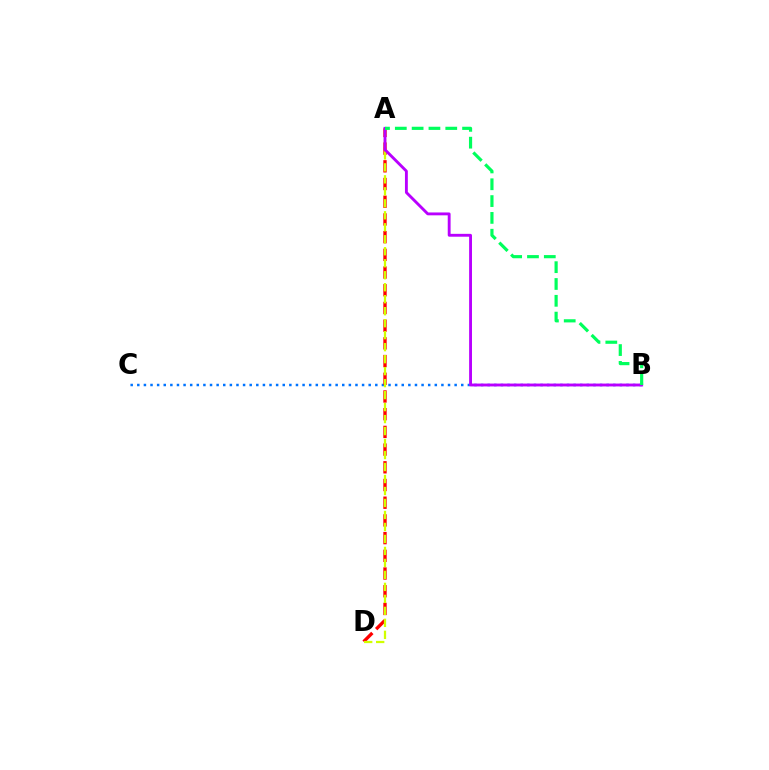{('B', 'C'): [{'color': '#0074ff', 'line_style': 'dotted', 'thickness': 1.8}], ('A', 'D'): [{'color': '#ff0000', 'line_style': 'dashed', 'thickness': 2.41}, {'color': '#d1ff00', 'line_style': 'dashed', 'thickness': 1.63}], ('A', 'B'): [{'color': '#b900ff', 'line_style': 'solid', 'thickness': 2.06}, {'color': '#00ff5c', 'line_style': 'dashed', 'thickness': 2.28}]}